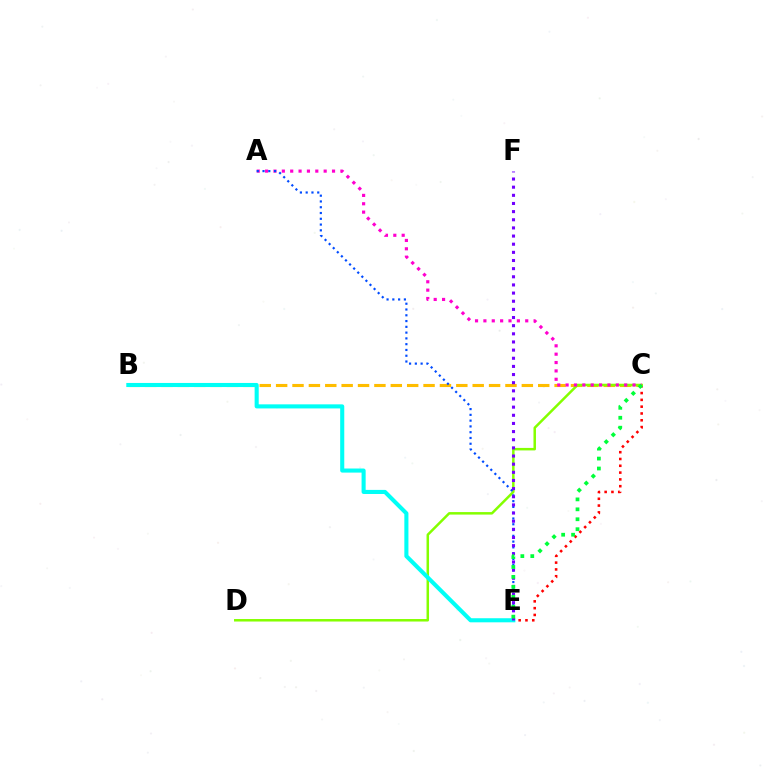{('C', 'E'): [{'color': '#ff0000', 'line_style': 'dotted', 'thickness': 1.85}, {'color': '#00ff39', 'line_style': 'dotted', 'thickness': 2.7}], ('B', 'C'): [{'color': '#ffbd00', 'line_style': 'dashed', 'thickness': 2.23}], ('C', 'D'): [{'color': '#84ff00', 'line_style': 'solid', 'thickness': 1.8}], ('B', 'E'): [{'color': '#00fff6', 'line_style': 'solid', 'thickness': 2.94}], ('A', 'C'): [{'color': '#ff00cf', 'line_style': 'dotted', 'thickness': 2.27}], ('A', 'E'): [{'color': '#004bff', 'line_style': 'dotted', 'thickness': 1.57}], ('E', 'F'): [{'color': '#7200ff', 'line_style': 'dotted', 'thickness': 2.21}]}